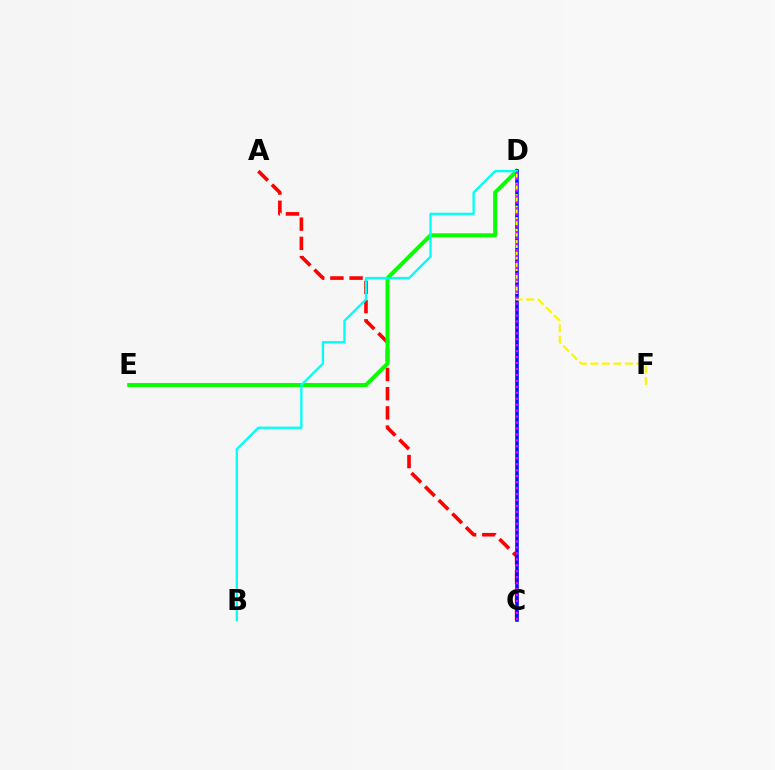{('A', 'C'): [{'color': '#ff0000', 'line_style': 'dashed', 'thickness': 2.61}], ('D', 'E'): [{'color': '#08ff00', 'line_style': 'solid', 'thickness': 2.86}], ('C', 'D'): [{'color': '#0010ff', 'line_style': 'solid', 'thickness': 2.57}, {'color': '#ee00ff', 'line_style': 'dotted', 'thickness': 1.62}], ('D', 'F'): [{'color': '#fcf500', 'line_style': 'dashed', 'thickness': 1.56}], ('B', 'D'): [{'color': '#00fff6', 'line_style': 'solid', 'thickness': 1.67}]}